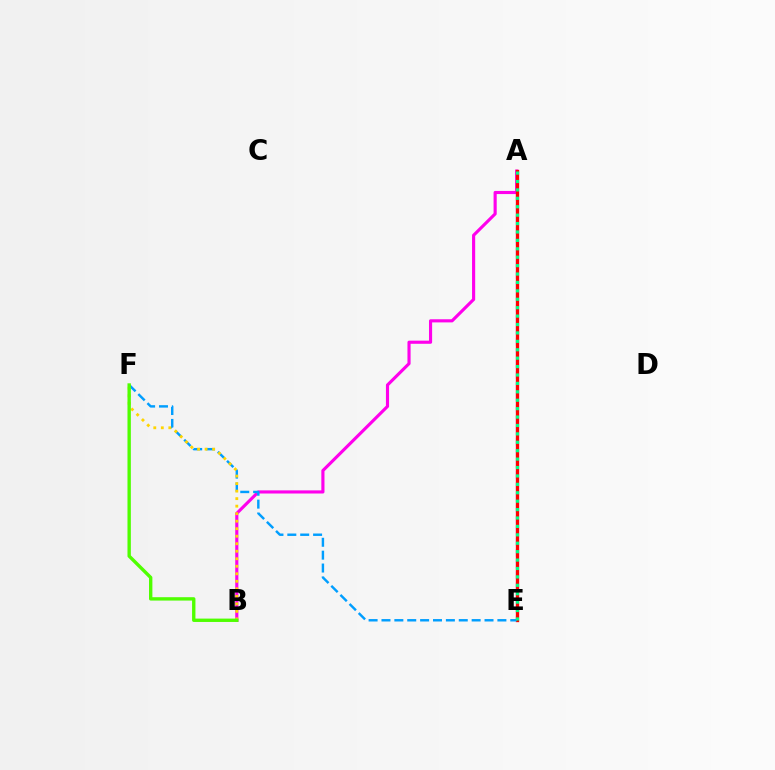{('A', 'B'): [{'color': '#ff00ed', 'line_style': 'solid', 'thickness': 2.26}], ('A', 'E'): [{'color': '#3700ff', 'line_style': 'dashed', 'thickness': 1.51}, {'color': '#ff0000', 'line_style': 'solid', 'thickness': 2.38}, {'color': '#00ff86', 'line_style': 'dotted', 'thickness': 2.29}], ('E', 'F'): [{'color': '#009eff', 'line_style': 'dashed', 'thickness': 1.75}], ('B', 'F'): [{'color': '#ffd500', 'line_style': 'dotted', 'thickness': 2.04}, {'color': '#4fff00', 'line_style': 'solid', 'thickness': 2.43}]}